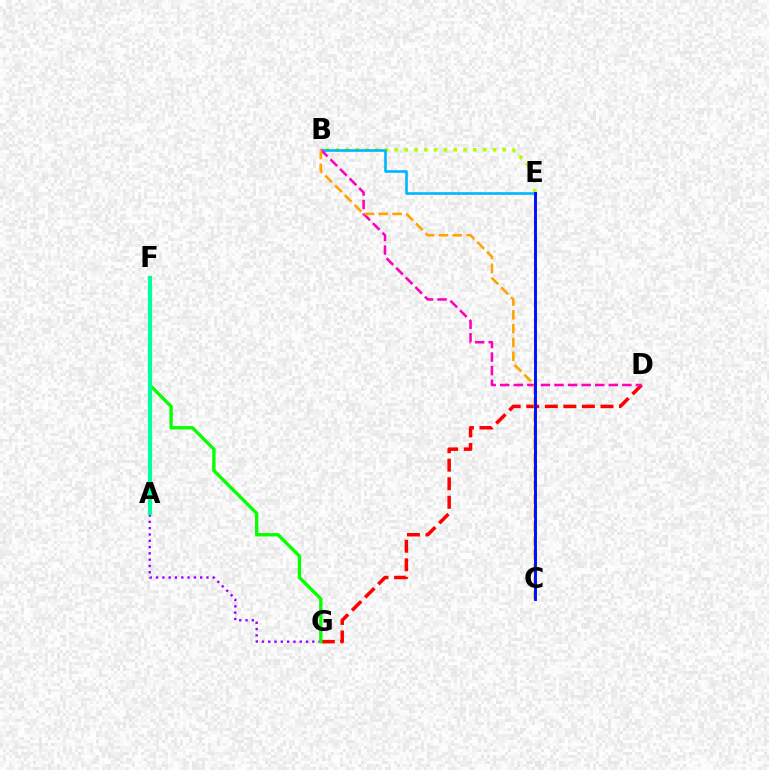{('B', 'E'): [{'color': '#b3ff00', 'line_style': 'dotted', 'thickness': 2.66}, {'color': '#00b5ff', 'line_style': 'solid', 'thickness': 1.87}], ('A', 'G'): [{'color': '#9b00ff', 'line_style': 'dotted', 'thickness': 1.71}], ('D', 'G'): [{'color': '#ff0000', 'line_style': 'dashed', 'thickness': 2.52}], ('B', 'D'): [{'color': '#ff00bd', 'line_style': 'dashed', 'thickness': 1.84}], ('F', 'G'): [{'color': '#08ff00', 'line_style': 'solid', 'thickness': 2.41}], ('B', 'C'): [{'color': '#ffa500', 'line_style': 'dashed', 'thickness': 1.88}], ('A', 'F'): [{'color': '#00ff9d', 'line_style': 'solid', 'thickness': 2.96}], ('C', 'E'): [{'color': '#0010ff', 'line_style': 'solid', 'thickness': 2.12}]}